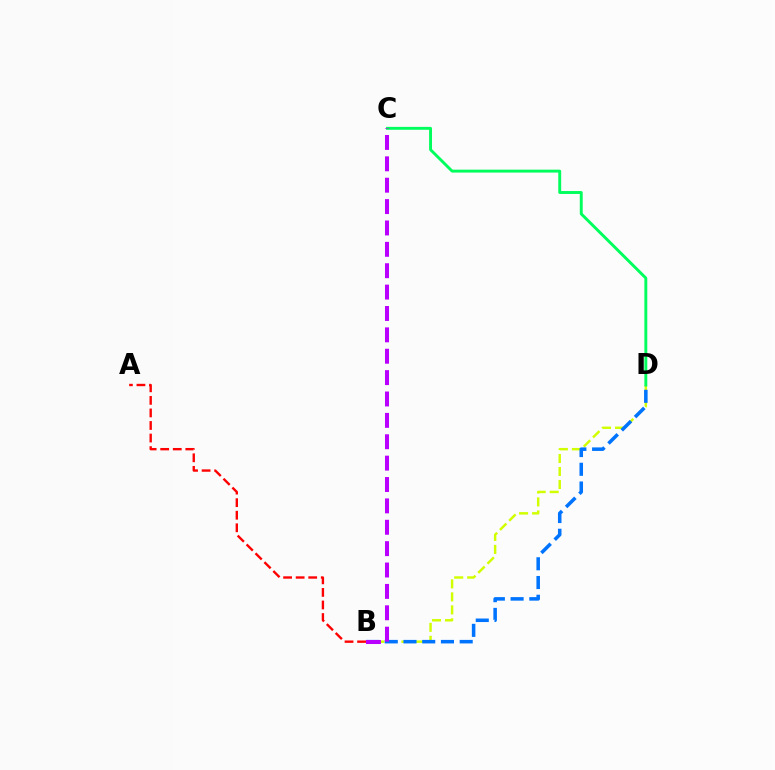{('B', 'D'): [{'color': '#d1ff00', 'line_style': 'dashed', 'thickness': 1.77}, {'color': '#0074ff', 'line_style': 'dashed', 'thickness': 2.55}], ('C', 'D'): [{'color': '#00ff5c', 'line_style': 'solid', 'thickness': 2.1}], ('A', 'B'): [{'color': '#ff0000', 'line_style': 'dashed', 'thickness': 1.71}], ('B', 'C'): [{'color': '#b900ff', 'line_style': 'dashed', 'thickness': 2.9}]}